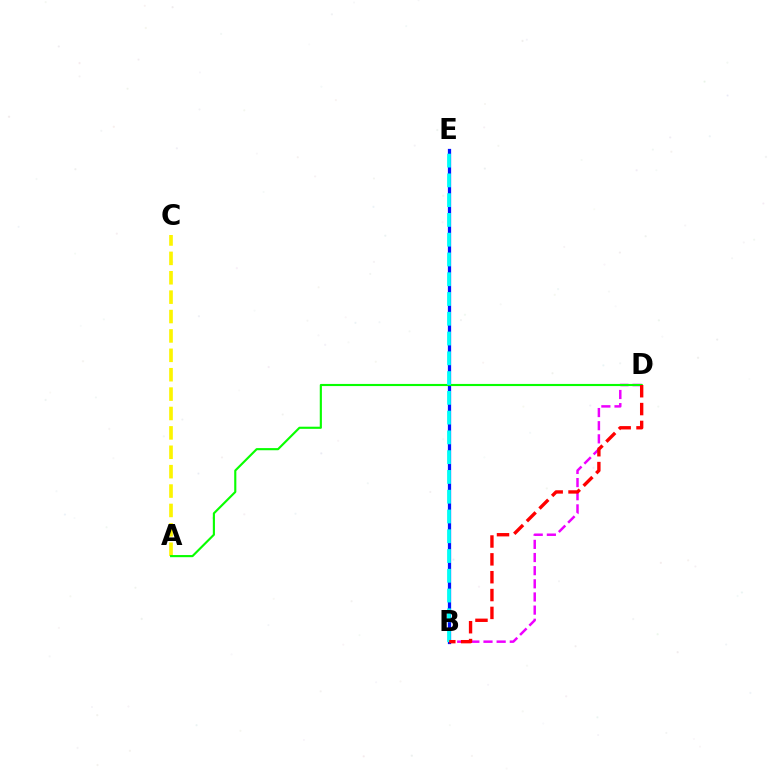{('A', 'C'): [{'color': '#fcf500', 'line_style': 'dashed', 'thickness': 2.63}], ('B', 'D'): [{'color': '#ee00ff', 'line_style': 'dashed', 'thickness': 1.79}, {'color': '#ff0000', 'line_style': 'dashed', 'thickness': 2.42}], ('B', 'E'): [{'color': '#0010ff', 'line_style': 'solid', 'thickness': 2.34}, {'color': '#00fff6', 'line_style': 'dashed', 'thickness': 2.69}], ('A', 'D'): [{'color': '#08ff00', 'line_style': 'solid', 'thickness': 1.54}]}